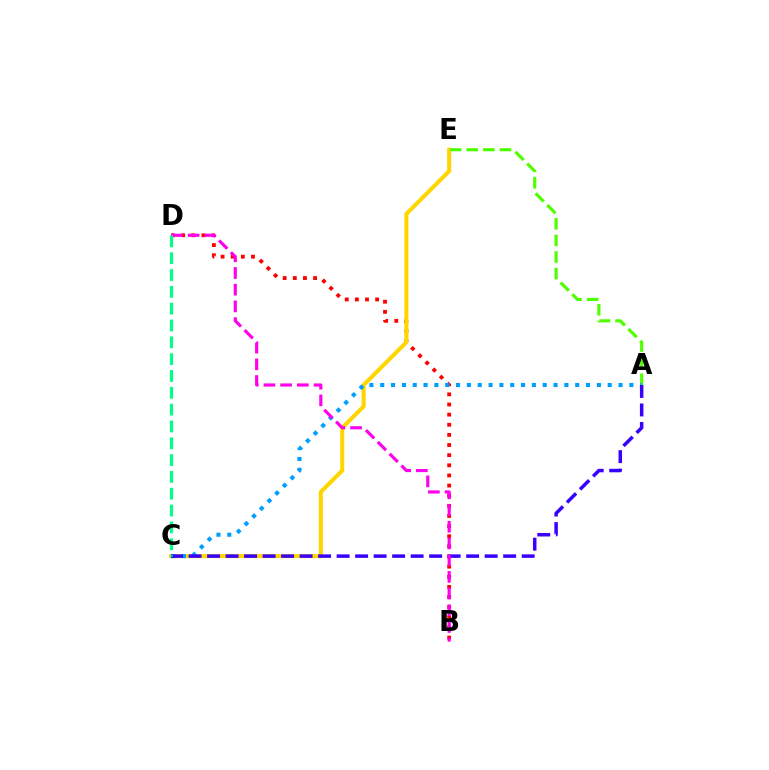{('B', 'D'): [{'color': '#ff0000', 'line_style': 'dotted', 'thickness': 2.75}, {'color': '#ff00ed', 'line_style': 'dashed', 'thickness': 2.27}], ('C', 'E'): [{'color': '#ffd500', 'line_style': 'solid', 'thickness': 2.92}], ('A', 'E'): [{'color': '#4fff00', 'line_style': 'dashed', 'thickness': 2.26}], ('A', 'C'): [{'color': '#009eff', 'line_style': 'dotted', 'thickness': 2.94}, {'color': '#3700ff', 'line_style': 'dashed', 'thickness': 2.51}], ('C', 'D'): [{'color': '#00ff86', 'line_style': 'dashed', 'thickness': 2.29}]}